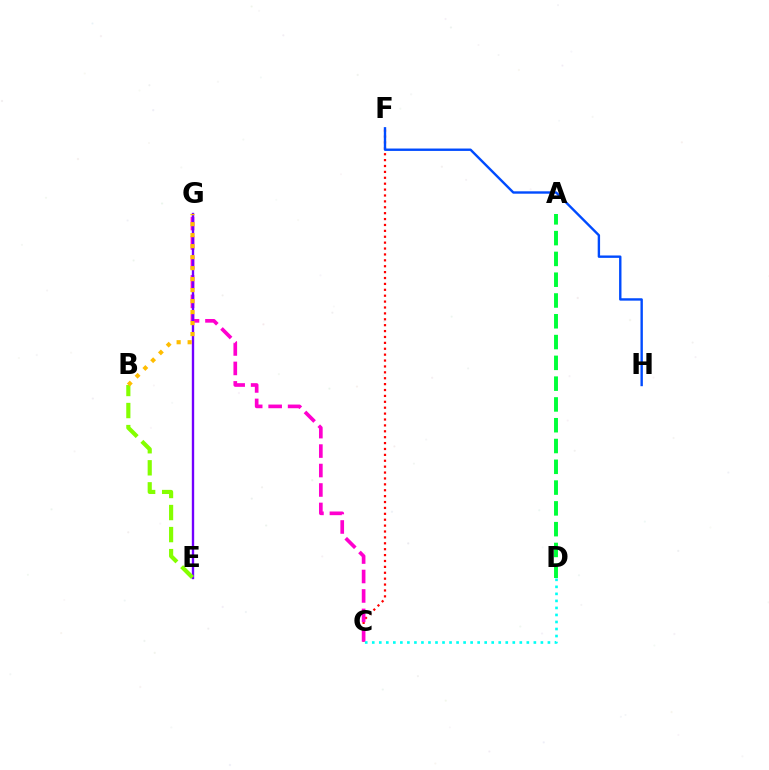{('C', 'F'): [{'color': '#ff0000', 'line_style': 'dotted', 'thickness': 1.6}], ('C', 'G'): [{'color': '#ff00cf', 'line_style': 'dashed', 'thickness': 2.64}], ('F', 'H'): [{'color': '#004bff', 'line_style': 'solid', 'thickness': 1.72}], ('A', 'D'): [{'color': '#00ff39', 'line_style': 'dashed', 'thickness': 2.82}], ('E', 'G'): [{'color': '#7200ff', 'line_style': 'solid', 'thickness': 1.71}], ('B', 'E'): [{'color': '#84ff00', 'line_style': 'dashed', 'thickness': 2.99}], ('B', 'G'): [{'color': '#ffbd00', 'line_style': 'dotted', 'thickness': 2.99}], ('C', 'D'): [{'color': '#00fff6', 'line_style': 'dotted', 'thickness': 1.91}]}